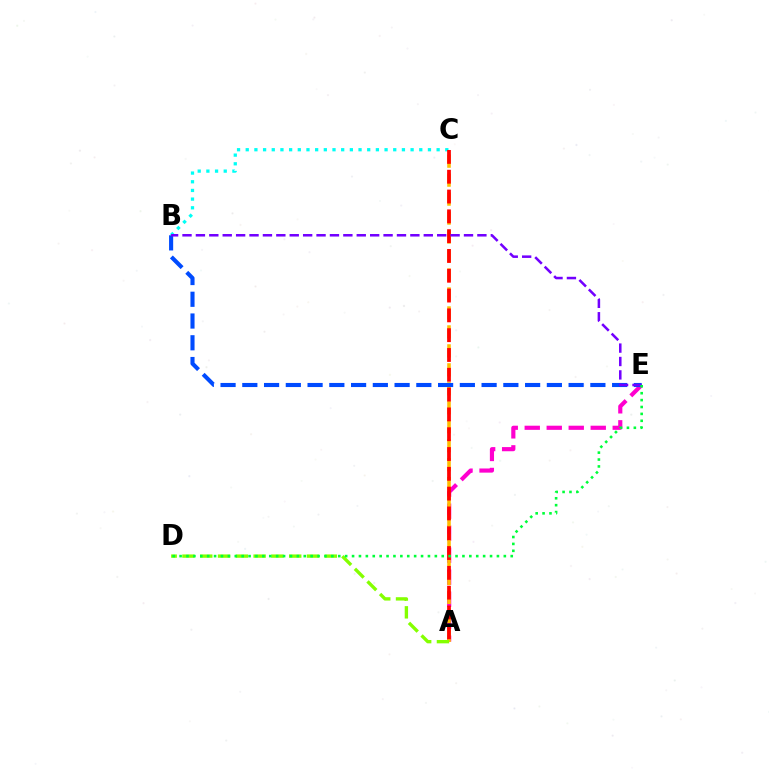{('A', 'E'): [{'color': '#ff00cf', 'line_style': 'dashed', 'thickness': 2.99}], ('A', 'C'): [{'color': '#ffbd00', 'line_style': 'dashed', 'thickness': 2.58}, {'color': '#ff0000', 'line_style': 'dashed', 'thickness': 2.69}], ('B', 'C'): [{'color': '#00fff6', 'line_style': 'dotted', 'thickness': 2.36}], ('A', 'D'): [{'color': '#84ff00', 'line_style': 'dashed', 'thickness': 2.42}], ('B', 'E'): [{'color': '#004bff', 'line_style': 'dashed', 'thickness': 2.96}, {'color': '#7200ff', 'line_style': 'dashed', 'thickness': 1.82}], ('D', 'E'): [{'color': '#00ff39', 'line_style': 'dotted', 'thickness': 1.87}]}